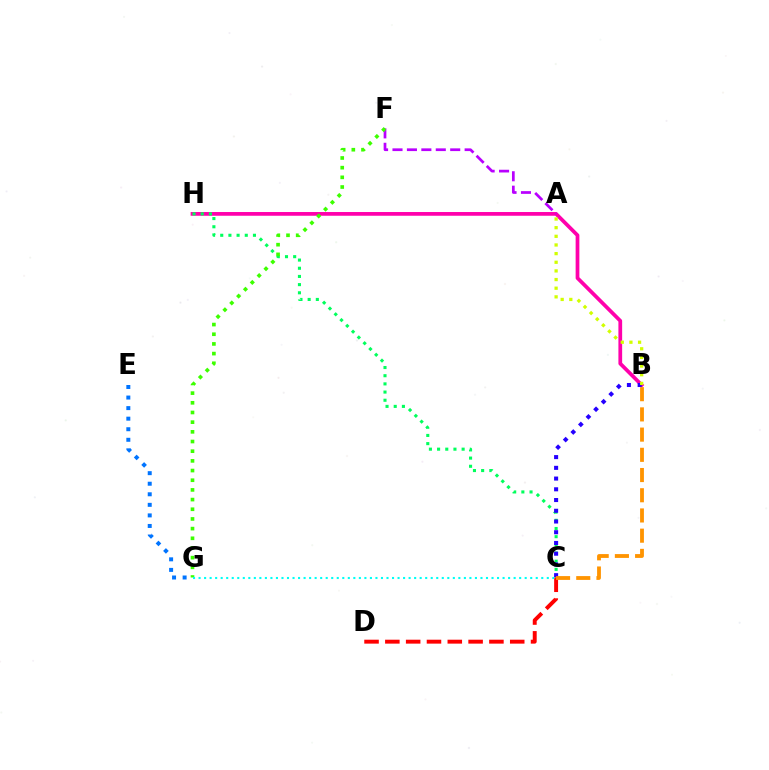{('B', 'H'): [{'color': '#ff00ac', 'line_style': 'solid', 'thickness': 2.69}], ('A', 'F'): [{'color': '#b900ff', 'line_style': 'dashed', 'thickness': 1.96}], ('C', 'H'): [{'color': '#00ff5c', 'line_style': 'dotted', 'thickness': 2.22}], ('B', 'C'): [{'color': '#2500ff', 'line_style': 'dotted', 'thickness': 2.92}, {'color': '#ff9400', 'line_style': 'dashed', 'thickness': 2.75}], ('A', 'B'): [{'color': '#d1ff00', 'line_style': 'dotted', 'thickness': 2.35}], ('E', 'G'): [{'color': '#0074ff', 'line_style': 'dotted', 'thickness': 2.87}], ('C', 'D'): [{'color': '#ff0000', 'line_style': 'dashed', 'thickness': 2.83}], ('F', 'G'): [{'color': '#3dff00', 'line_style': 'dotted', 'thickness': 2.63}], ('C', 'G'): [{'color': '#00fff6', 'line_style': 'dotted', 'thickness': 1.5}]}